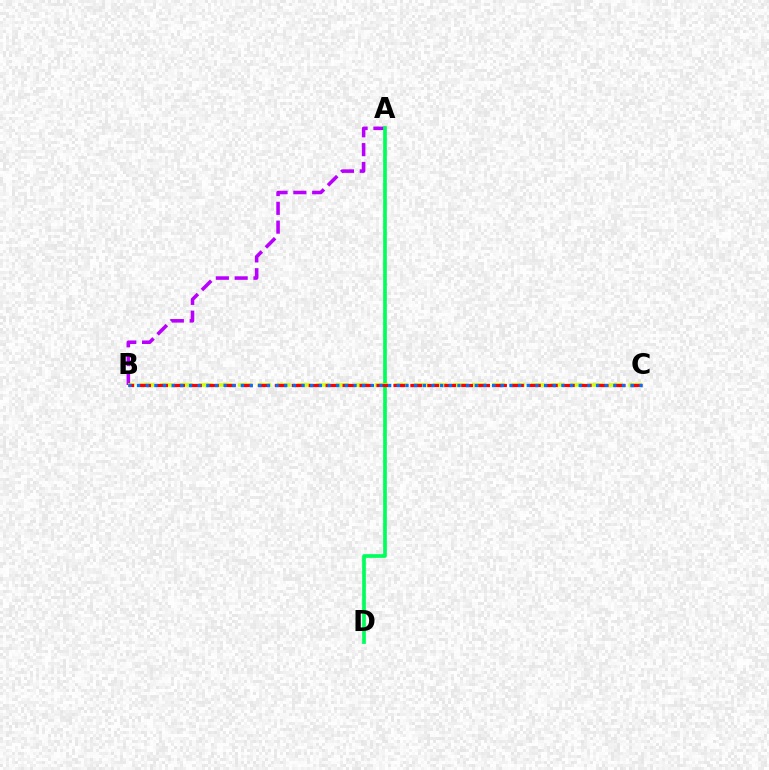{('A', 'B'): [{'color': '#b900ff', 'line_style': 'dashed', 'thickness': 2.56}], ('A', 'D'): [{'color': '#00ff5c', 'line_style': 'solid', 'thickness': 2.66}], ('B', 'C'): [{'color': '#d1ff00', 'line_style': 'dashed', 'thickness': 2.65}, {'color': '#ff0000', 'line_style': 'dashed', 'thickness': 2.3}, {'color': '#0074ff', 'line_style': 'dotted', 'thickness': 2.35}]}